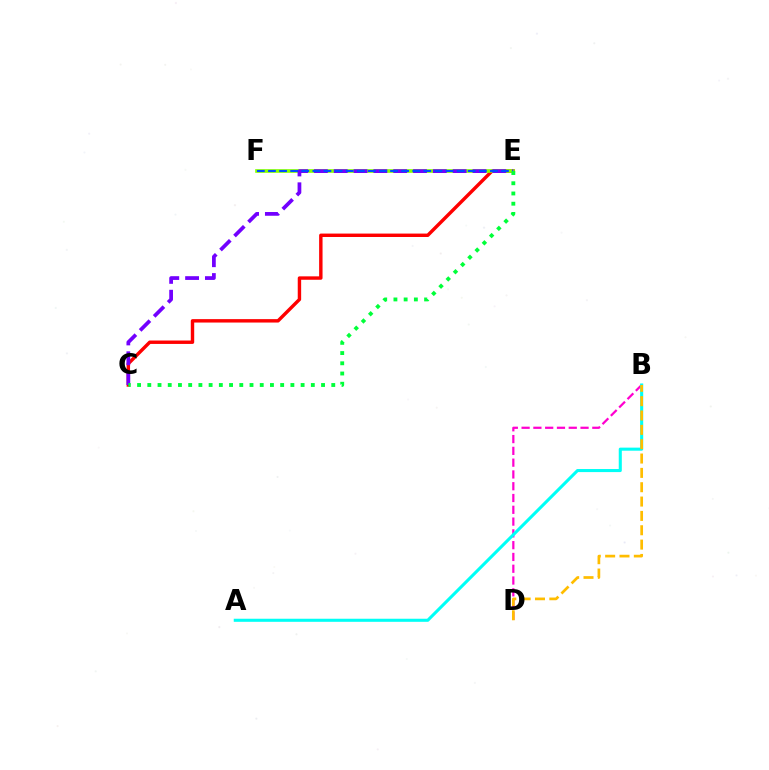{('C', 'E'): [{'color': '#ff0000', 'line_style': 'solid', 'thickness': 2.46}, {'color': '#7200ff', 'line_style': 'dashed', 'thickness': 2.69}, {'color': '#00ff39', 'line_style': 'dotted', 'thickness': 2.78}], ('E', 'F'): [{'color': '#84ff00', 'line_style': 'solid', 'thickness': 2.63}, {'color': '#004bff', 'line_style': 'dashed', 'thickness': 1.51}], ('B', 'D'): [{'color': '#ff00cf', 'line_style': 'dashed', 'thickness': 1.6}, {'color': '#ffbd00', 'line_style': 'dashed', 'thickness': 1.95}], ('A', 'B'): [{'color': '#00fff6', 'line_style': 'solid', 'thickness': 2.21}]}